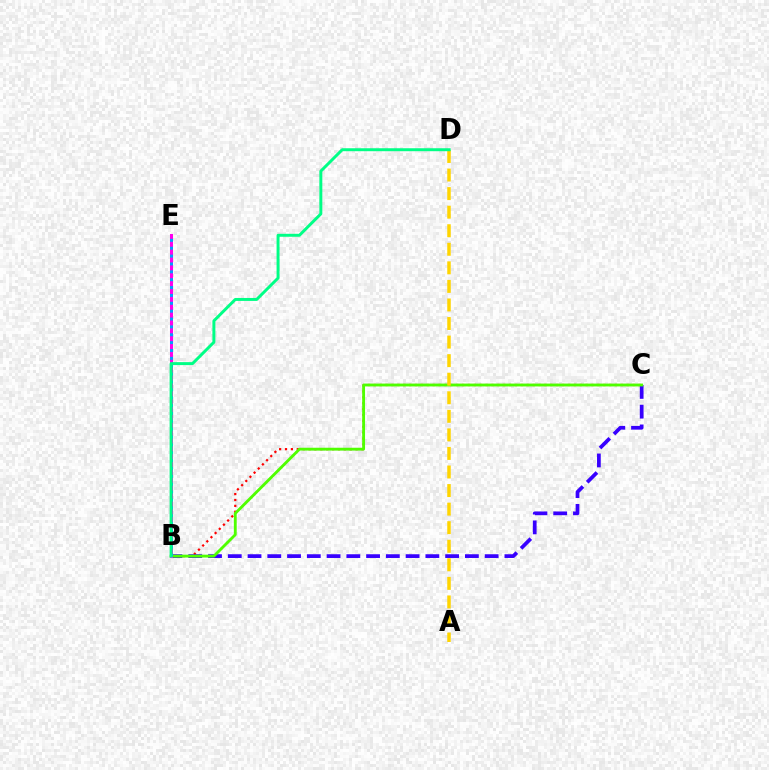{('B', 'C'): [{'color': '#ff0000', 'line_style': 'dotted', 'thickness': 1.6}, {'color': '#3700ff', 'line_style': 'dashed', 'thickness': 2.68}, {'color': '#4fff00', 'line_style': 'solid', 'thickness': 2.05}], ('B', 'E'): [{'color': '#ff00ed', 'line_style': 'solid', 'thickness': 2.18}, {'color': '#009eff', 'line_style': 'dotted', 'thickness': 2.14}], ('A', 'D'): [{'color': '#ffd500', 'line_style': 'dashed', 'thickness': 2.52}], ('B', 'D'): [{'color': '#00ff86', 'line_style': 'solid', 'thickness': 2.13}]}